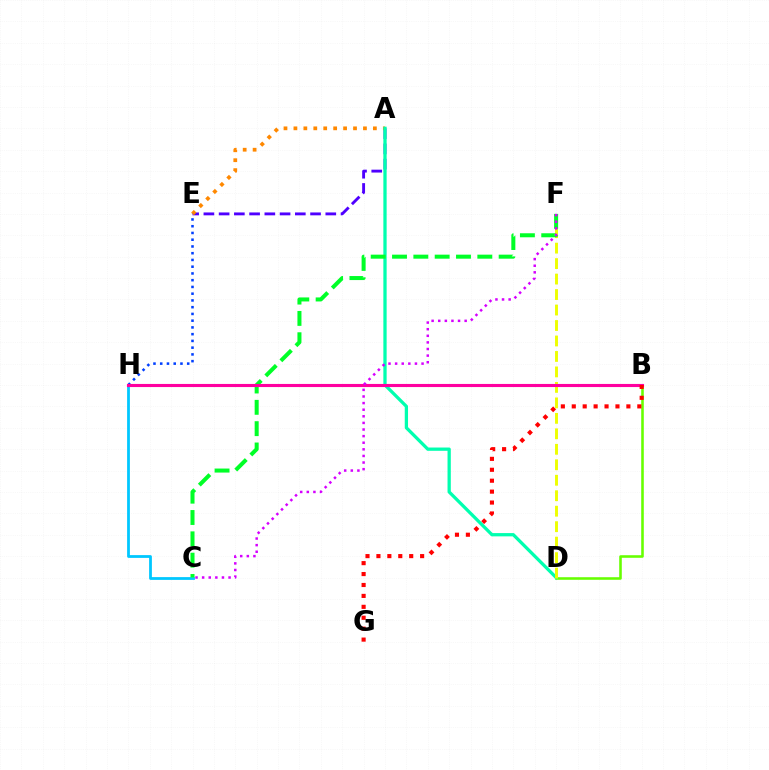{('A', 'E'): [{'color': '#4f00ff', 'line_style': 'dashed', 'thickness': 2.07}, {'color': '#ff8800', 'line_style': 'dotted', 'thickness': 2.7}], ('C', 'H'): [{'color': '#00c7ff', 'line_style': 'solid', 'thickness': 2.0}], ('B', 'D'): [{'color': '#66ff00', 'line_style': 'solid', 'thickness': 1.85}], ('E', 'H'): [{'color': '#003fff', 'line_style': 'dotted', 'thickness': 1.83}], ('A', 'D'): [{'color': '#00ffaf', 'line_style': 'solid', 'thickness': 2.36}], ('D', 'F'): [{'color': '#eeff00', 'line_style': 'dashed', 'thickness': 2.1}], ('C', 'F'): [{'color': '#00ff27', 'line_style': 'dashed', 'thickness': 2.9}, {'color': '#d600ff', 'line_style': 'dotted', 'thickness': 1.8}], ('B', 'H'): [{'color': '#ff00a0', 'line_style': 'solid', 'thickness': 2.24}], ('B', 'G'): [{'color': '#ff0000', 'line_style': 'dotted', 'thickness': 2.97}]}